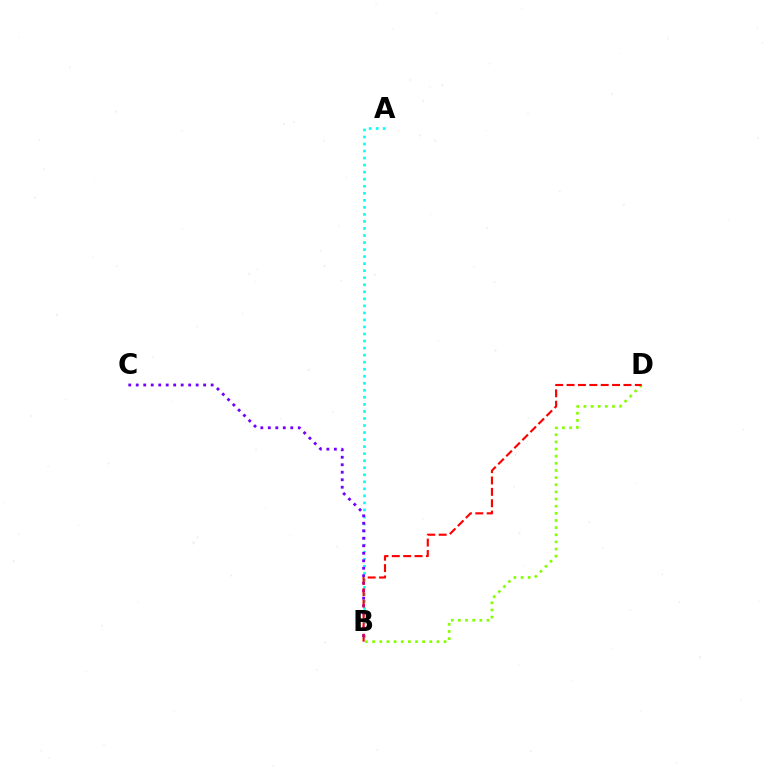{('A', 'B'): [{'color': '#00fff6', 'line_style': 'dotted', 'thickness': 1.91}], ('B', 'C'): [{'color': '#7200ff', 'line_style': 'dotted', 'thickness': 2.03}], ('B', 'D'): [{'color': '#84ff00', 'line_style': 'dotted', 'thickness': 1.94}, {'color': '#ff0000', 'line_style': 'dashed', 'thickness': 1.55}]}